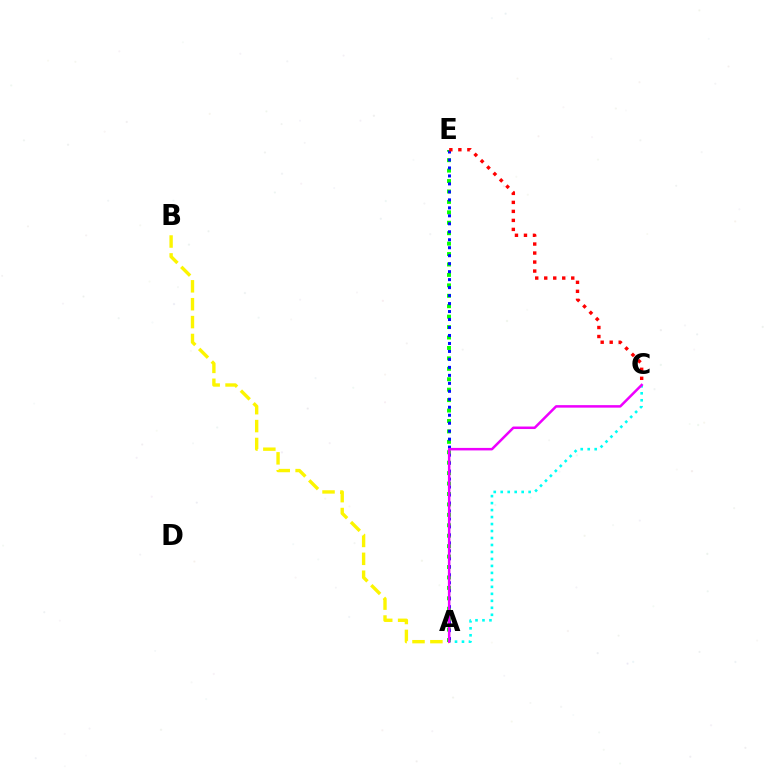{('A', 'E'): [{'color': '#08ff00', 'line_style': 'dotted', 'thickness': 2.83}, {'color': '#0010ff', 'line_style': 'dotted', 'thickness': 2.17}], ('C', 'E'): [{'color': '#ff0000', 'line_style': 'dotted', 'thickness': 2.45}], ('A', 'C'): [{'color': '#00fff6', 'line_style': 'dotted', 'thickness': 1.9}, {'color': '#ee00ff', 'line_style': 'solid', 'thickness': 1.81}], ('A', 'B'): [{'color': '#fcf500', 'line_style': 'dashed', 'thickness': 2.43}]}